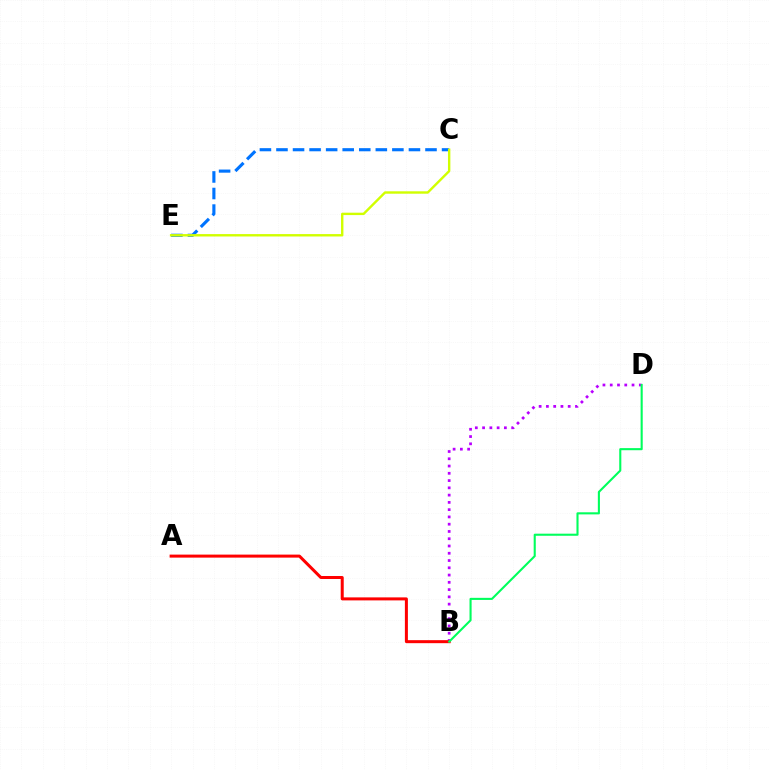{('B', 'D'): [{'color': '#b900ff', 'line_style': 'dotted', 'thickness': 1.97}, {'color': '#00ff5c', 'line_style': 'solid', 'thickness': 1.51}], ('C', 'E'): [{'color': '#0074ff', 'line_style': 'dashed', 'thickness': 2.25}, {'color': '#d1ff00', 'line_style': 'solid', 'thickness': 1.72}], ('A', 'B'): [{'color': '#ff0000', 'line_style': 'solid', 'thickness': 2.17}]}